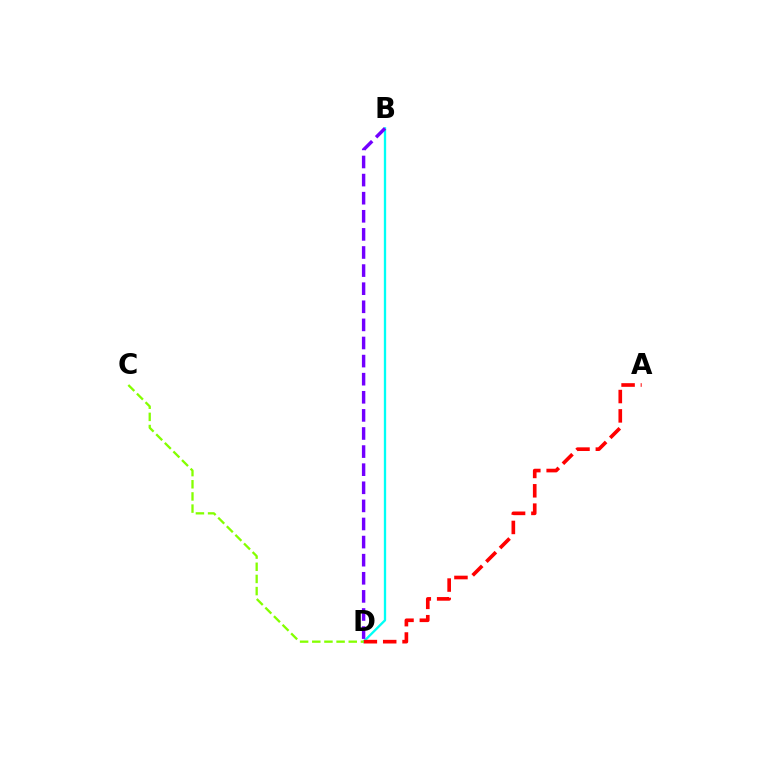{('B', 'D'): [{'color': '#00fff6', 'line_style': 'solid', 'thickness': 1.67}, {'color': '#7200ff', 'line_style': 'dashed', 'thickness': 2.46}], ('A', 'D'): [{'color': '#ff0000', 'line_style': 'dashed', 'thickness': 2.63}], ('C', 'D'): [{'color': '#84ff00', 'line_style': 'dashed', 'thickness': 1.65}]}